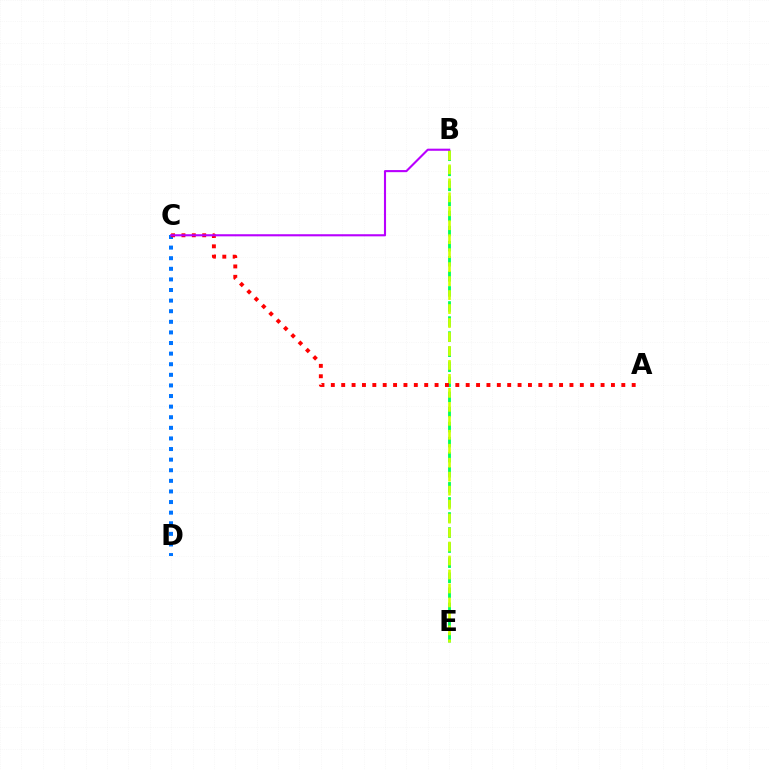{('B', 'E'): [{'color': '#00ff5c', 'line_style': 'dashed', 'thickness': 2.05}, {'color': '#d1ff00', 'line_style': 'dashed', 'thickness': 1.9}], ('C', 'D'): [{'color': '#0074ff', 'line_style': 'dotted', 'thickness': 2.88}], ('A', 'C'): [{'color': '#ff0000', 'line_style': 'dotted', 'thickness': 2.82}], ('B', 'C'): [{'color': '#b900ff', 'line_style': 'solid', 'thickness': 1.52}]}